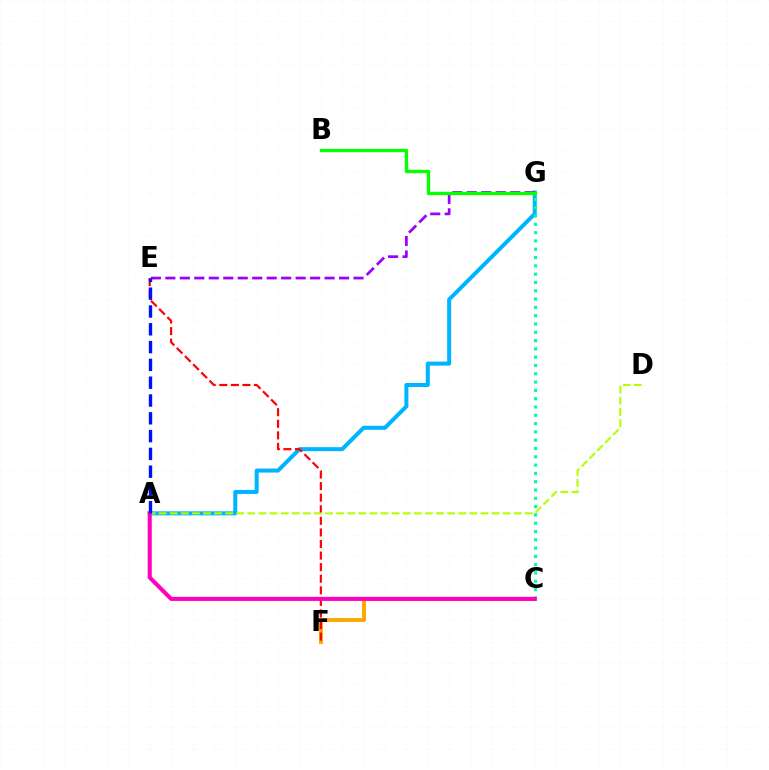{('A', 'G'): [{'color': '#00b5ff', 'line_style': 'solid', 'thickness': 2.9}], ('C', 'F'): [{'color': '#ffa500', 'line_style': 'solid', 'thickness': 2.8}], ('E', 'F'): [{'color': '#ff0000', 'line_style': 'dashed', 'thickness': 1.57}], ('A', 'D'): [{'color': '#b3ff00', 'line_style': 'dashed', 'thickness': 1.51}], ('C', 'G'): [{'color': '#00ff9d', 'line_style': 'dotted', 'thickness': 2.26}], ('E', 'G'): [{'color': '#9b00ff', 'line_style': 'dashed', 'thickness': 1.97}], ('A', 'C'): [{'color': '#ff00bd', 'line_style': 'solid', 'thickness': 2.94}], ('B', 'G'): [{'color': '#08ff00', 'line_style': 'solid', 'thickness': 2.41}], ('A', 'E'): [{'color': '#0010ff', 'line_style': 'dashed', 'thickness': 2.42}]}